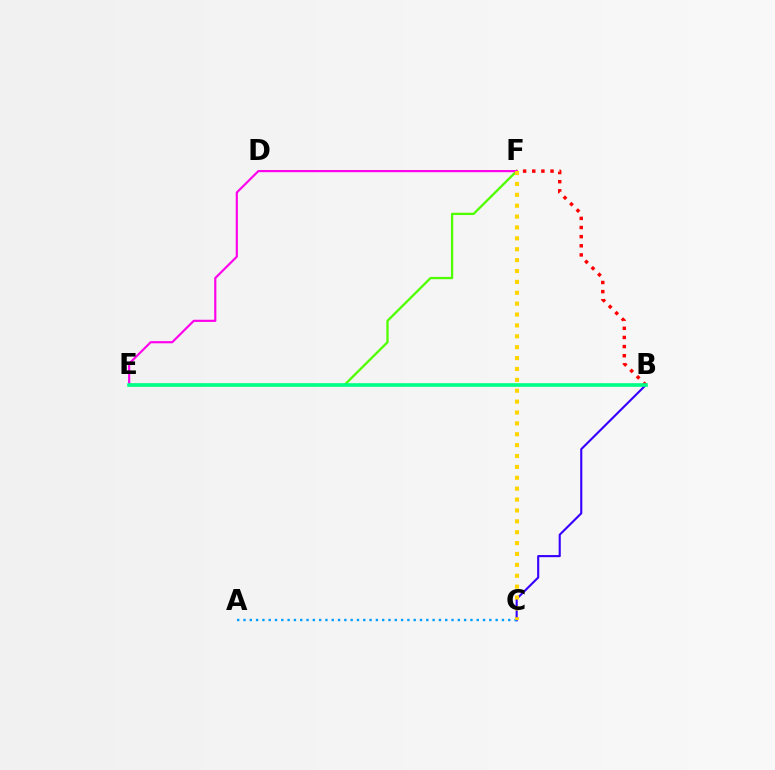{('B', 'C'): [{'color': '#3700ff', 'line_style': 'solid', 'thickness': 1.53}], ('E', 'F'): [{'color': '#4fff00', 'line_style': 'solid', 'thickness': 1.66}, {'color': '#ff00ed', 'line_style': 'solid', 'thickness': 1.56}], ('B', 'F'): [{'color': '#ff0000', 'line_style': 'dotted', 'thickness': 2.48}], ('A', 'C'): [{'color': '#009eff', 'line_style': 'dotted', 'thickness': 1.71}], ('B', 'E'): [{'color': '#00ff86', 'line_style': 'solid', 'thickness': 2.63}], ('C', 'F'): [{'color': '#ffd500', 'line_style': 'dotted', 'thickness': 2.96}]}